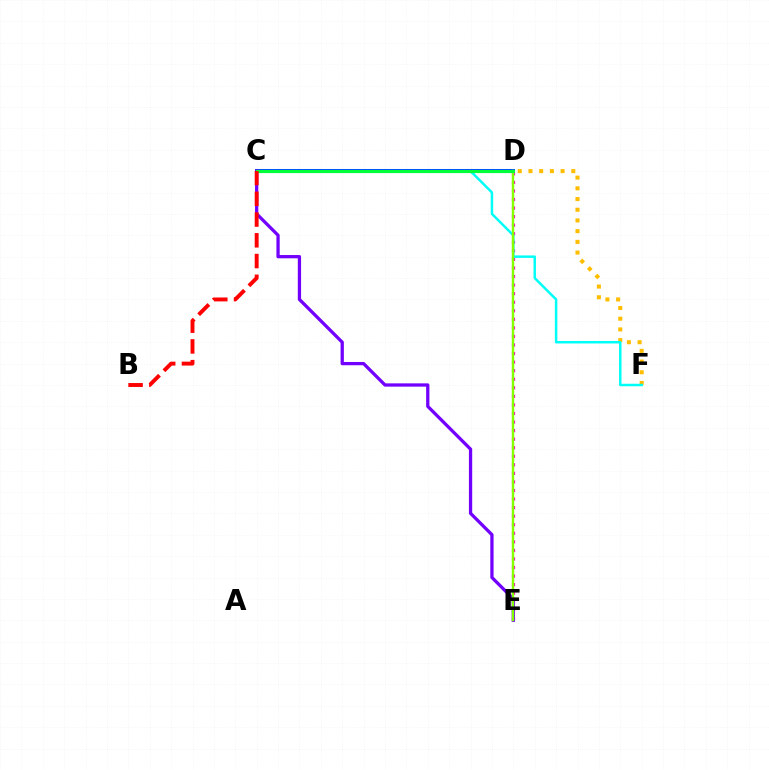{('D', 'E'): [{'color': '#ff00cf', 'line_style': 'dotted', 'thickness': 2.33}, {'color': '#84ff00', 'line_style': 'solid', 'thickness': 1.75}], ('D', 'F'): [{'color': '#ffbd00', 'line_style': 'dotted', 'thickness': 2.91}], ('C', 'F'): [{'color': '#00fff6', 'line_style': 'solid', 'thickness': 1.79}], ('C', 'D'): [{'color': '#004bff', 'line_style': 'solid', 'thickness': 2.9}, {'color': '#00ff39', 'line_style': 'solid', 'thickness': 2.26}], ('C', 'E'): [{'color': '#7200ff', 'line_style': 'solid', 'thickness': 2.36}], ('B', 'C'): [{'color': '#ff0000', 'line_style': 'dashed', 'thickness': 2.82}]}